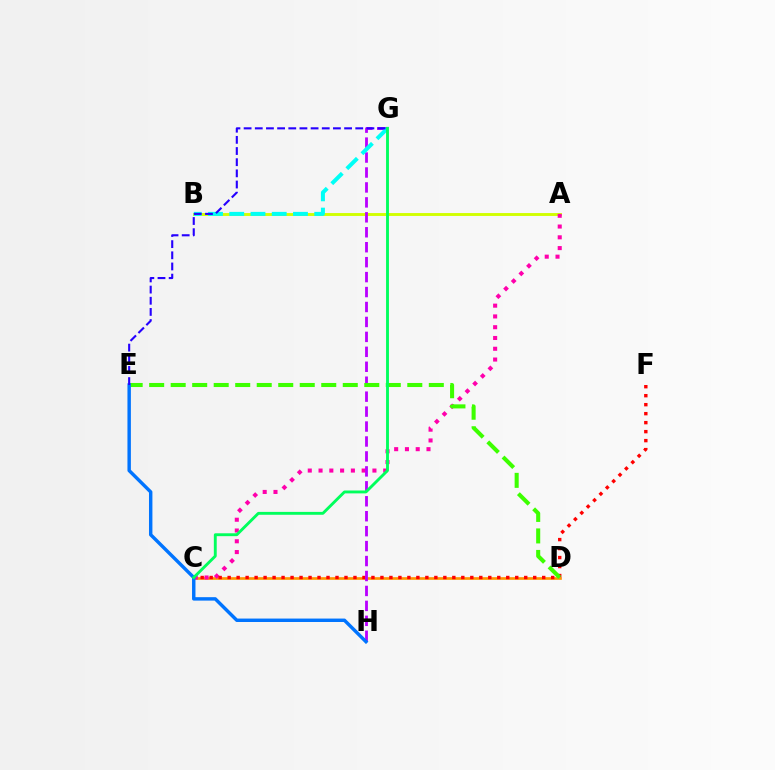{('A', 'B'): [{'color': '#d1ff00', 'line_style': 'solid', 'thickness': 2.08}], ('C', 'D'): [{'color': '#ff9400', 'line_style': 'solid', 'thickness': 1.92}], ('A', 'C'): [{'color': '#ff00ac', 'line_style': 'dotted', 'thickness': 2.93}], ('C', 'F'): [{'color': '#ff0000', 'line_style': 'dotted', 'thickness': 2.44}], ('G', 'H'): [{'color': '#b900ff', 'line_style': 'dashed', 'thickness': 2.03}], ('D', 'E'): [{'color': '#3dff00', 'line_style': 'dashed', 'thickness': 2.92}], ('E', 'H'): [{'color': '#0074ff', 'line_style': 'solid', 'thickness': 2.47}], ('B', 'G'): [{'color': '#00fff6', 'line_style': 'dashed', 'thickness': 2.89}], ('E', 'G'): [{'color': '#2500ff', 'line_style': 'dashed', 'thickness': 1.52}], ('C', 'G'): [{'color': '#00ff5c', 'line_style': 'solid', 'thickness': 2.07}]}